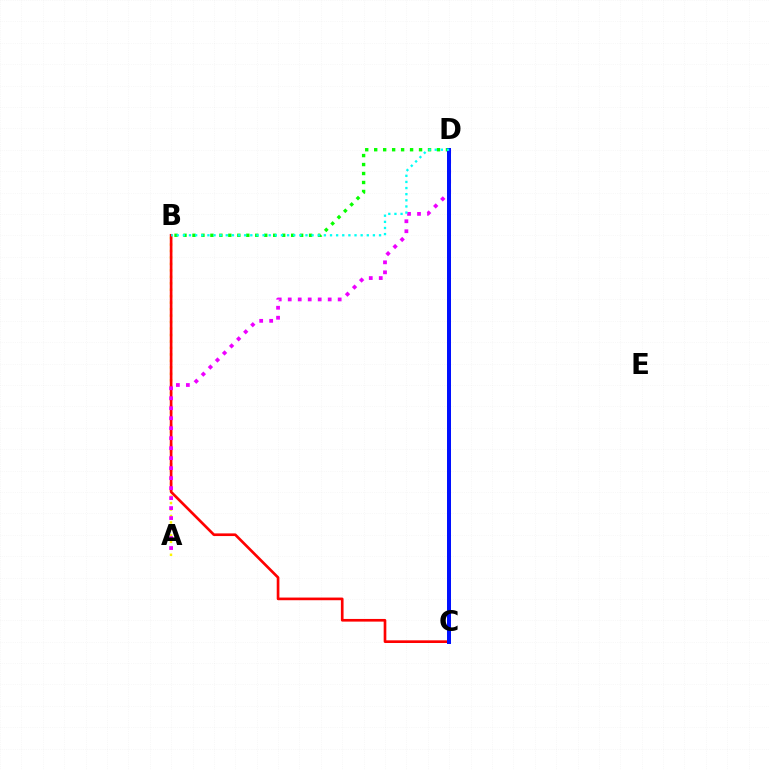{('A', 'B'): [{'color': '#fcf500', 'line_style': 'dotted', 'thickness': 1.76}], ('B', 'C'): [{'color': '#ff0000', 'line_style': 'solid', 'thickness': 1.92}], ('B', 'D'): [{'color': '#08ff00', 'line_style': 'dotted', 'thickness': 2.44}, {'color': '#00fff6', 'line_style': 'dotted', 'thickness': 1.67}], ('A', 'D'): [{'color': '#ee00ff', 'line_style': 'dotted', 'thickness': 2.71}], ('C', 'D'): [{'color': '#0010ff', 'line_style': 'solid', 'thickness': 2.87}]}